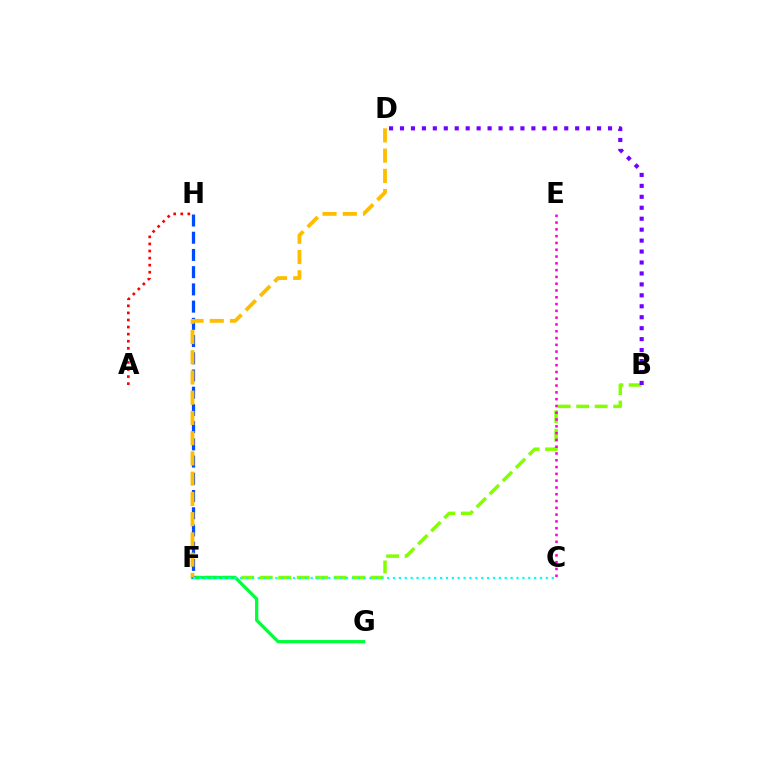{('B', 'F'): [{'color': '#84ff00', 'line_style': 'dashed', 'thickness': 2.51}], ('F', 'G'): [{'color': '#00ff39', 'line_style': 'solid', 'thickness': 2.33}], ('B', 'D'): [{'color': '#7200ff', 'line_style': 'dotted', 'thickness': 2.97}], ('F', 'H'): [{'color': '#004bff', 'line_style': 'dashed', 'thickness': 2.34}], ('D', 'F'): [{'color': '#ffbd00', 'line_style': 'dashed', 'thickness': 2.75}], ('C', 'F'): [{'color': '#00fff6', 'line_style': 'dotted', 'thickness': 1.6}], ('C', 'E'): [{'color': '#ff00cf', 'line_style': 'dotted', 'thickness': 1.85}], ('A', 'H'): [{'color': '#ff0000', 'line_style': 'dotted', 'thickness': 1.92}]}